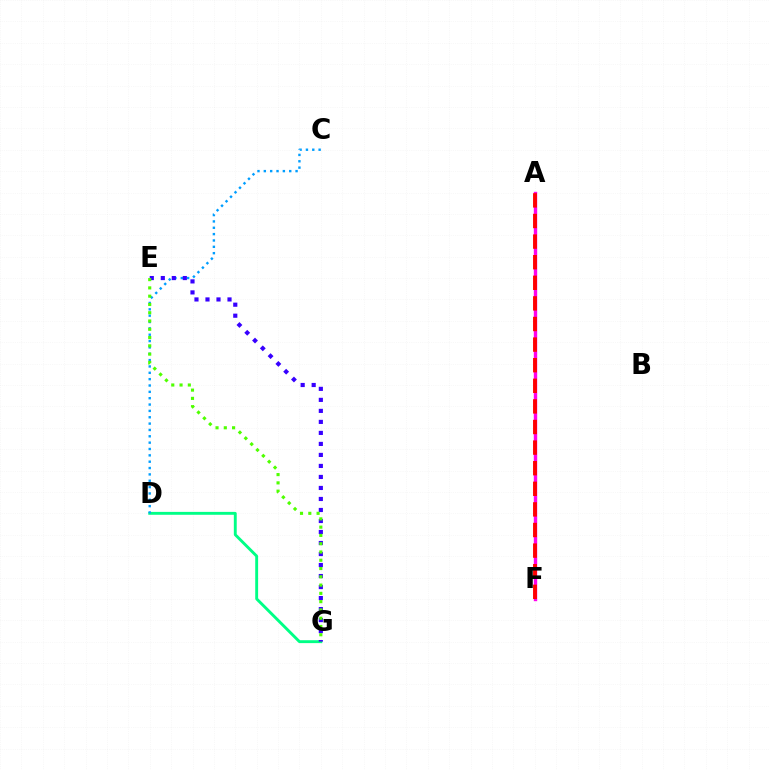{('A', 'F'): [{'color': '#ffd500', 'line_style': 'dashed', 'thickness': 1.93}, {'color': '#ff00ed', 'line_style': 'solid', 'thickness': 2.44}, {'color': '#ff0000', 'line_style': 'dashed', 'thickness': 2.8}], ('D', 'G'): [{'color': '#00ff86', 'line_style': 'solid', 'thickness': 2.08}], ('C', 'D'): [{'color': '#009eff', 'line_style': 'dotted', 'thickness': 1.73}], ('E', 'G'): [{'color': '#3700ff', 'line_style': 'dotted', 'thickness': 2.99}, {'color': '#4fff00', 'line_style': 'dotted', 'thickness': 2.25}]}